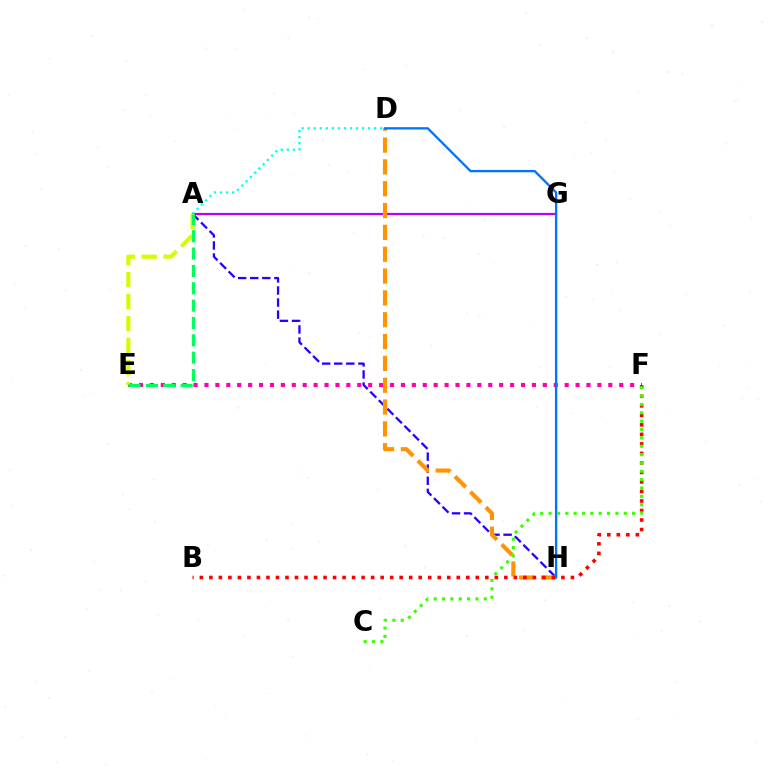{('A', 'G'): [{'color': '#b900ff', 'line_style': 'solid', 'thickness': 1.58}], ('E', 'F'): [{'color': '#ff00ac', 'line_style': 'dotted', 'thickness': 2.97}], ('A', 'H'): [{'color': '#2500ff', 'line_style': 'dashed', 'thickness': 1.64}], ('D', 'H'): [{'color': '#ff9400', 'line_style': 'dashed', 'thickness': 2.97}, {'color': '#0074ff', 'line_style': 'solid', 'thickness': 1.67}], ('B', 'F'): [{'color': '#ff0000', 'line_style': 'dotted', 'thickness': 2.59}], ('C', 'F'): [{'color': '#3dff00', 'line_style': 'dotted', 'thickness': 2.27}], ('A', 'E'): [{'color': '#d1ff00', 'line_style': 'dashed', 'thickness': 2.98}, {'color': '#00ff5c', 'line_style': 'dashed', 'thickness': 2.36}], ('A', 'D'): [{'color': '#00fff6', 'line_style': 'dotted', 'thickness': 1.64}]}